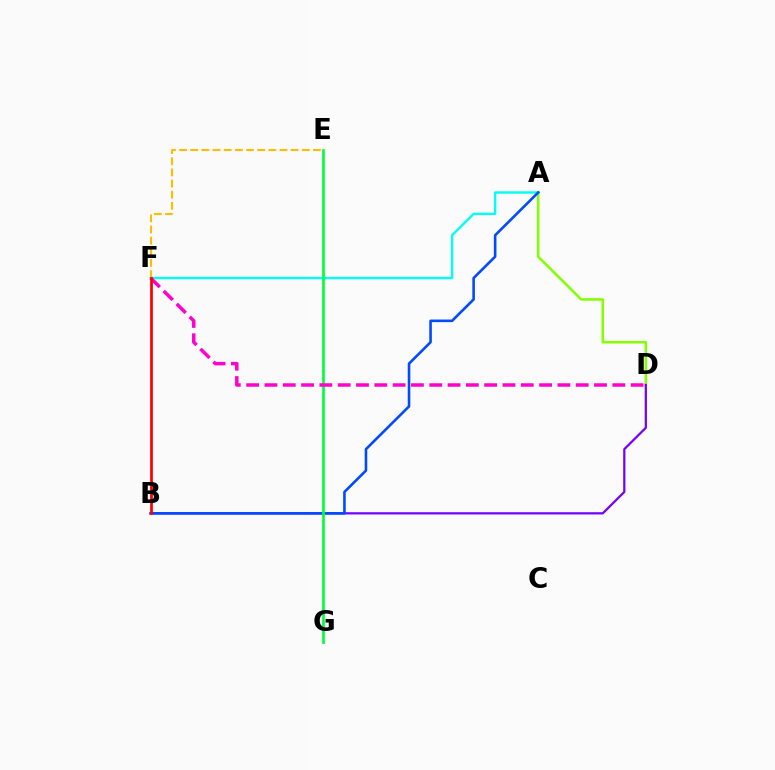{('A', 'D'): [{'color': '#84ff00', 'line_style': 'solid', 'thickness': 1.82}], ('A', 'F'): [{'color': '#00fff6', 'line_style': 'solid', 'thickness': 1.7}], ('B', 'D'): [{'color': '#7200ff', 'line_style': 'solid', 'thickness': 1.6}], ('A', 'B'): [{'color': '#004bff', 'line_style': 'solid', 'thickness': 1.87}], ('E', 'G'): [{'color': '#00ff39', 'line_style': 'solid', 'thickness': 1.93}], ('E', 'F'): [{'color': '#ffbd00', 'line_style': 'dashed', 'thickness': 1.52}], ('D', 'F'): [{'color': '#ff00cf', 'line_style': 'dashed', 'thickness': 2.49}], ('B', 'F'): [{'color': '#ff0000', 'line_style': 'solid', 'thickness': 1.97}]}